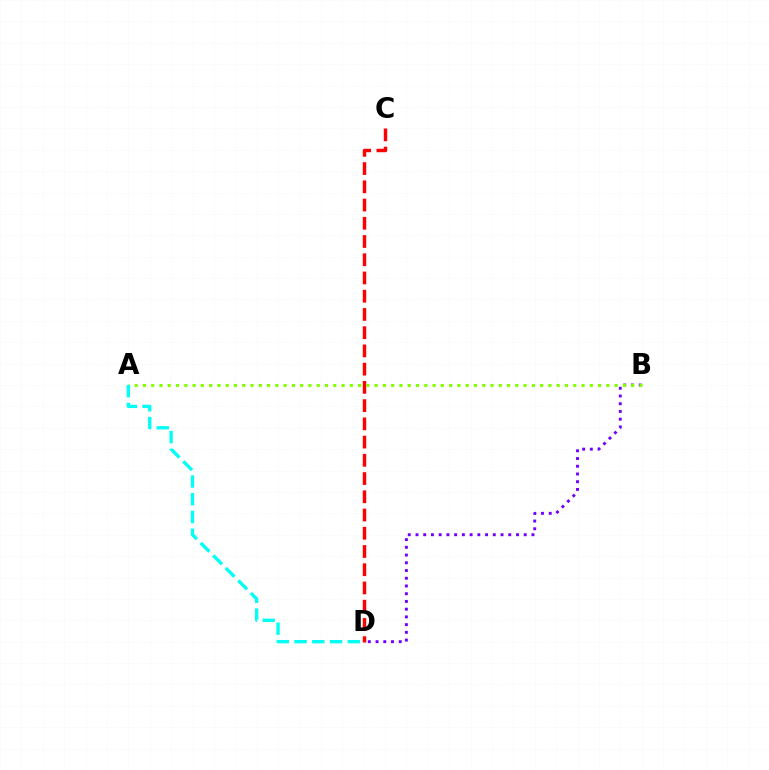{('C', 'D'): [{'color': '#ff0000', 'line_style': 'dashed', 'thickness': 2.48}], ('B', 'D'): [{'color': '#7200ff', 'line_style': 'dotted', 'thickness': 2.1}], ('A', 'B'): [{'color': '#84ff00', 'line_style': 'dotted', 'thickness': 2.25}], ('A', 'D'): [{'color': '#00fff6', 'line_style': 'dashed', 'thickness': 2.41}]}